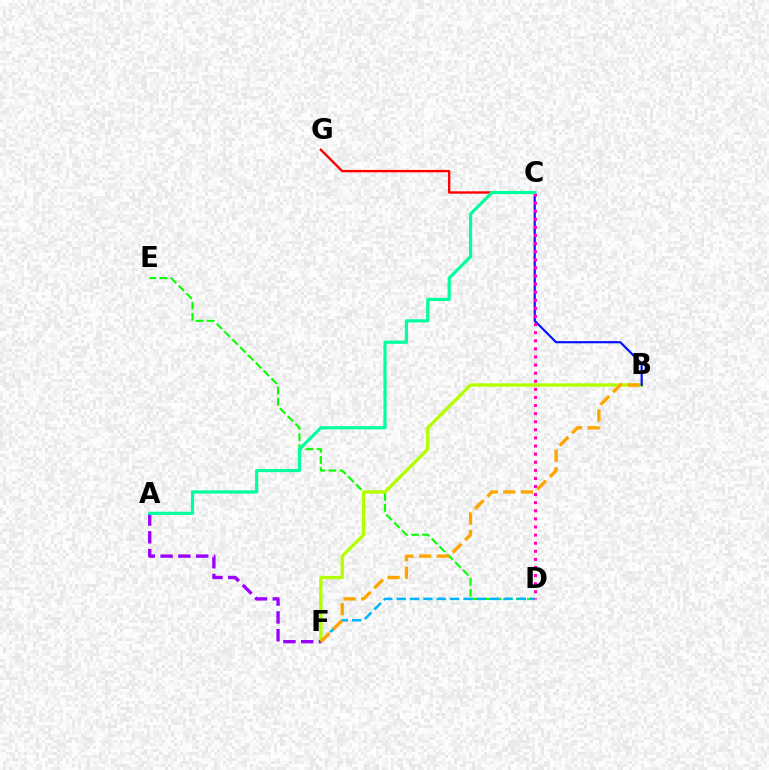{('D', 'E'): [{'color': '#08ff00', 'line_style': 'dashed', 'thickness': 1.5}], ('B', 'F'): [{'color': '#b3ff00', 'line_style': 'solid', 'thickness': 2.39}, {'color': '#ffa500', 'line_style': 'dashed', 'thickness': 2.39}], ('B', 'C'): [{'color': '#0010ff', 'line_style': 'solid', 'thickness': 1.54}], ('D', 'F'): [{'color': '#00b5ff', 'line_style': 'dashed', 'thickness': 1.81}], ('A', 'F'): [{'color': '#9b00ff', 'line_style': 'dashed', 'thickness': 2.42}], ('C', 'G'): [{'color': '#ff0000', 'line_style': 'solid', 'thickness': 1.71}], ('C', 'D'): [{'color': '#ff00bd', 'line_style': 'dotted', 'thickness': 2.2}], ('A', 'C'): [{'color': '#00ff9d', 'line_style': 'solid', 'thickness': 2.28}]}